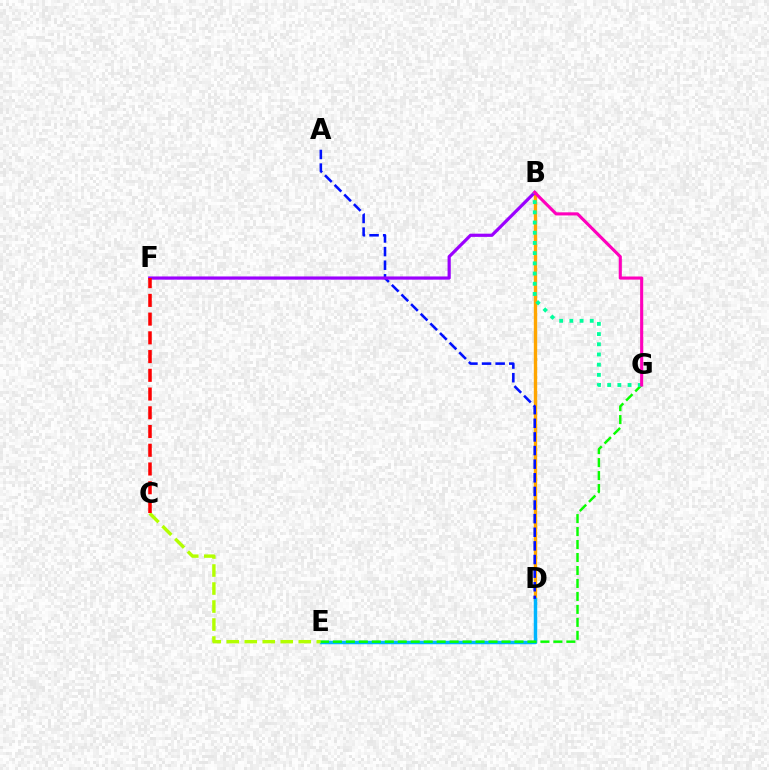{('B', 'D'): [{'color': '#ffa500', 'line_style': 'solid', 'thickness': 2.43}], ('D', 'E'): [{'color': '#00b5ff', 'line_style': 'solid', 'thickness': 2.51}], ('C', 'E'): [{'color': '#b3ff00', 'line_style': 'dashed', 'thickness': 2.45}], ('A', 'D'): [{'color': '#0010ff', 'line_style': 'dashed', 'thickness': 1.85}], ('B', 'F'): [{'color': '#9b00ff', 'line_style': 'solid', 'thickness': 2.3}], ('E', 'G'): [{'color': '#08ff00', 'line_style': 'dashed', 'thickness': 1.76}], ('B', 'G'): [{'color': '#00ff9d', 'line_style': 'dotted', 'thickness': 2.77}, {'color': '#ff00bd', 'line_style': 'solid', 'thickness': 2.24}], ('C', 'F'): [{'color': '#ff0000', 'line_style': 'dashed', 'thickness': 2.55}]}